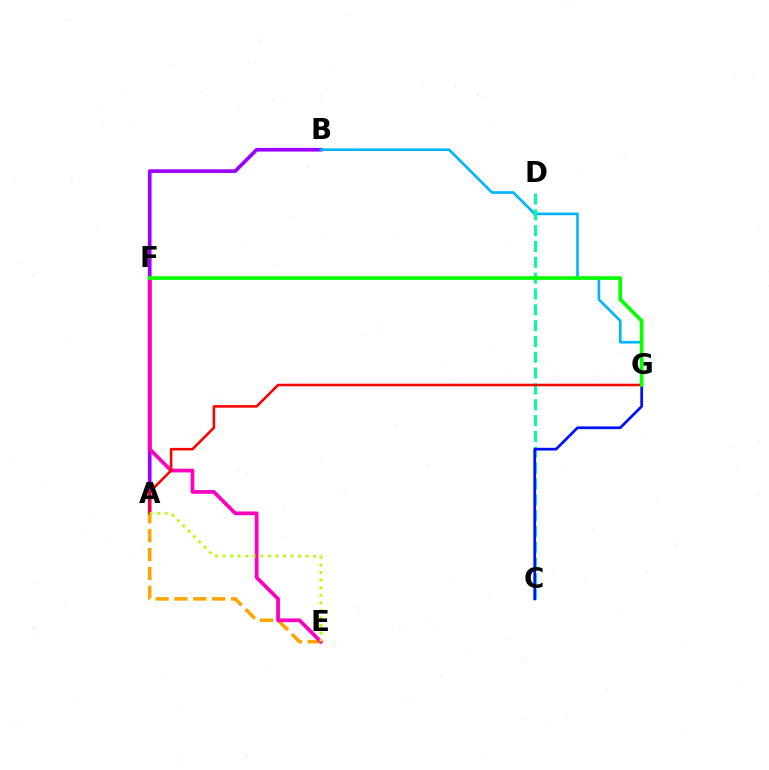{('A', 'B'): [{'color': '#9b00ff', 'line_style': 'solid', 'thickness': 2.65}], ('B', 'G'): [{'color': '#00b5ff', 'line_style': 'solid', 'thickness': 1.91}], ('C', 'D'): [{'color': '#00ff9d', 'line_style': 'dashed', 'thickness': 2.15}], ('C', 'G'): [{'color': '#0010ff', 'line_style': 'solid', 'thickness': 1.96}], ('A', 'E'): [{'color': '#ffa500', 'line_style': 'dashed', 'thickness': 2.57}, {'color': '#b3ff00', 'line_style': 'dotted', 'thickness': 2.05}], ('E', 'F'): [{'color': '#ff00bd', 'line_style': 'solid', 'thickness': 2.7}], ('A', 'G'): [{'color': '#ff0000', 'line_style': 'solid', 'thickness': 1.84}], ('F', 'G'): [{'color': '#08ff00', 'line_style': 'solid', 'thickness': 2.64}]}